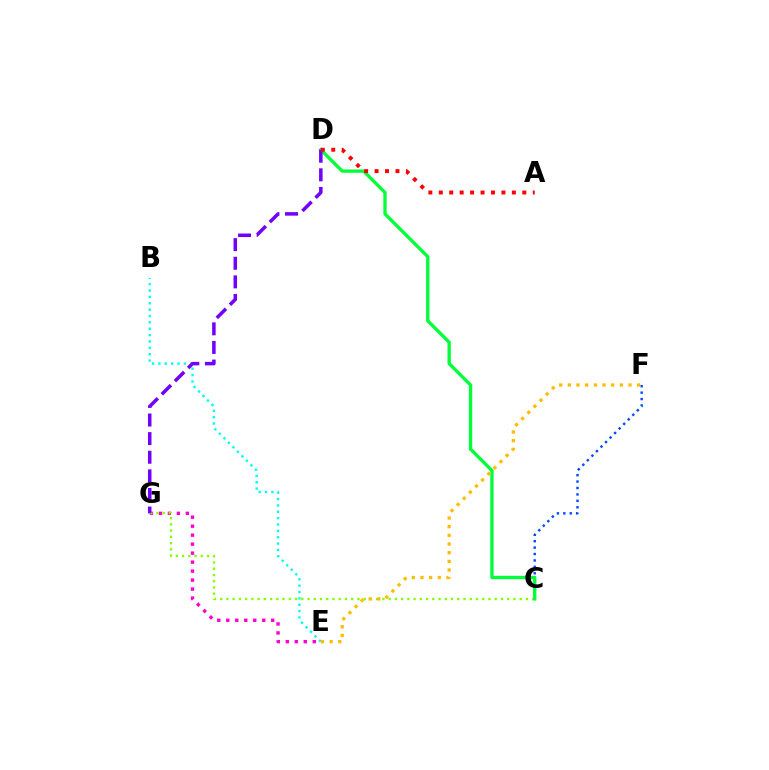{('E', 'G'): [{'color': '#ff00cf', 'line_style': 'dotted', 'thickness': 2.44}], ('C', 'F'): [{'color': '#004bff', 'line_style': 'dotted', 'thickness': 1.74}], ('C', 'G'): [{'color': '#84ff00', 'line_style': 'dotted', 'thickness': 1.7}], ('C', 'D'): [{'color': '#00ff39', 'line_style': 'solid', 'thickness': 2.39}], ('B', 'E'): [{'color': '#00fff6', 'line_style': 'dotted', 'thickness': 1.73}], ('D', 'G'): [{'color': '#7200ff', 'line_style': 'dashed', 'thickness': 2.53}], ('E', 'F'): [{'color': '#ffbd00', 'line_style': 'dotted', 'thickness': 2.35}], ('A', 'D'): [{'color': '#ff0000', 'line_style': 'dotted', 'thickness': 2.84}]}